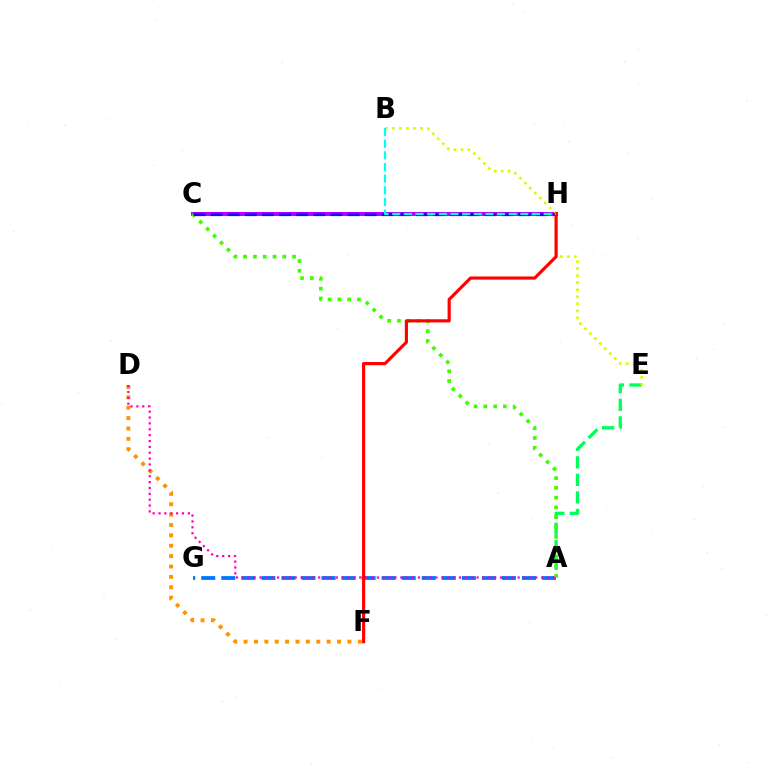{('D', 'F'): [{'color': '#ff9400', 'line_style': 'dotted', 'thickness': 2.82}], ('A', 'E'): [{'color': '#00ff5c', 'line_style': 'dashed', 'thickness': 2.38}], ('A', 'G'): [{'color': '#0074ff', 'line_style': 'dashed', 'thickness': 2.72}], ('C', 'H'): [{'color': '#b900ff', 'line_style': 'solid', 'thickness': 2.88}, {'color': '#2500ff', 'line_style': 'dashed', 'thickness': 2.33}], ('A', 'C'): [{'color': '#3dff00', 'line_style': 'dotted', 'thickness': 2.66}], ('B', 'E'): [{'color': '#d1ff00', 'line_style': 'dotted', 'thickness': 1.91}], ('A', 'D'): [{'color': '#ff00ac', 'line_style': 'dotted', 'thickness': 1.59}], ('F', 'H'): [{'color': '#ff0000', 'line_style': 'solid', 'thickness': 2.27}], ('B', 'H'): [{'color': '#00fff6', 'line_style': 'dashed', 'thickness': 1.58}]}